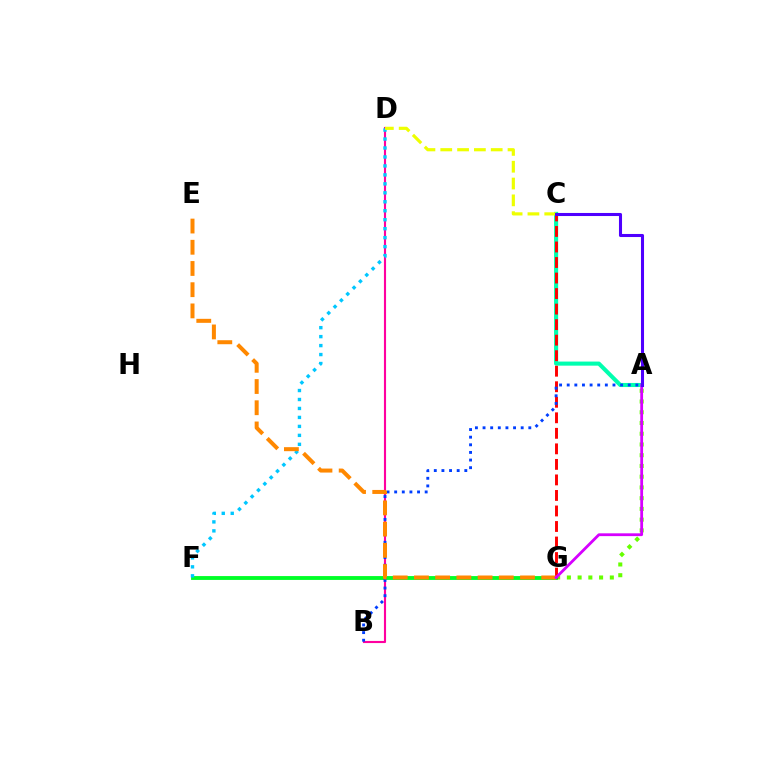{('A', 'G'): [{'color': '#66ff00', 'line_style': 'dotted', 'thickness': 2.92}, {'color': '#d600ff', 'line_style': 'solid', 'thickness': 2.02}], ('F', 'G'): [{'color': '#00ff27', 'line_style': 'solid', 'thickness': 2.77}], ('A', 'C'): [{'color': '#00ffaf', 'line_style': 'solid', 'thickness': 2.94}, {'color': '#4f00ff', 'line_style': 'solid', 'thickness': 2.2}], ('B', 'D'): [{'color': '#ff00a0', 'line_style': 'solid', 'thickness': 1.53}], ('C', 'G'): [{'color': '#ff0000', 'line_style': 'dashed', 'thickness': 2.11}], ('A', 'B'): [{'color': '#003fff', 'line_style': 'dotted', 'thickness': 2.07}], ('D', 'F'): [{'color': '#00c7ff', 'line_style': 'dotted', 'thickness': 2.44}], ('C', 'D'): [{'color': '#eeff00', 'line_style': 'dashed', 'thickness': 2.28}], ('E', 'G'): [{'color': '#ff8800', 'line_style': 'dashed', 'thickness': 2.88}]}